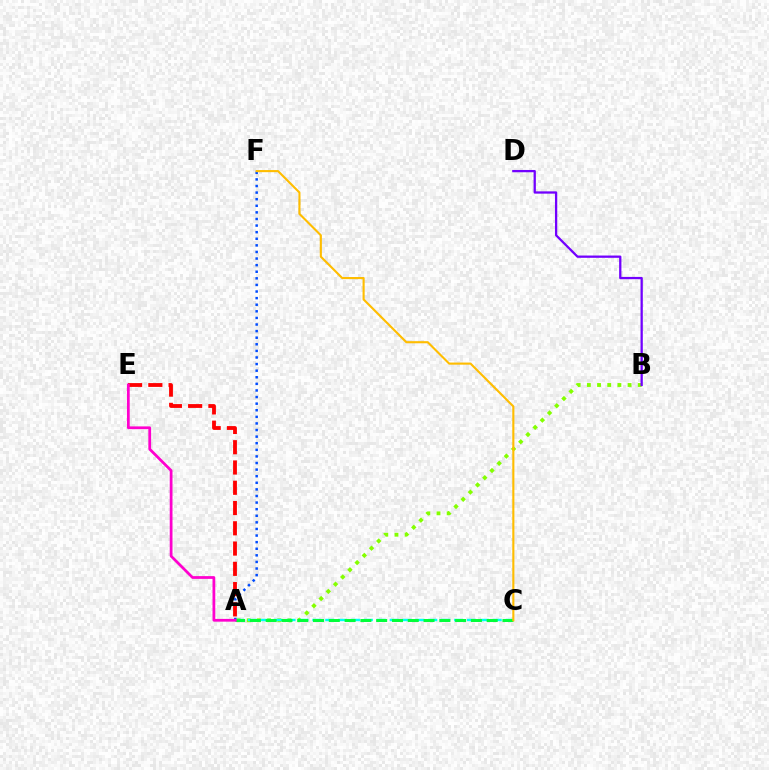{('A', 'B'): [{'color': '#84ff00', 'line_style': 'dotted', 'thickness': 2.76}], ('A', 'C'): [{'color': '#00fff6', 'line_style': 'dashed', 'thickness': 1.75}, {'color': '#00ff39', 'line_style': 'dashed', 'thickness': 2.14}], ('A', 'F'): [{'color': '#004bff', 'line_style': 'dotted', 'thickness': 1.79}], ('A', 'E'): [{'color': '#ff0000', 'line_style': 'dashed', 'thickness': 2.75}, {'color': '#ff00cf', 'line_style': 'solid', 'thickness': 1.99}], ('B', 'D'): [{'color': '#7200ff', 'line_style': 'solid', 'thickness': 1.64}], ('C', 'F'): [{'color': '#ffbd00', 'line_style': 'solid', 'thickness': 1.52}]}